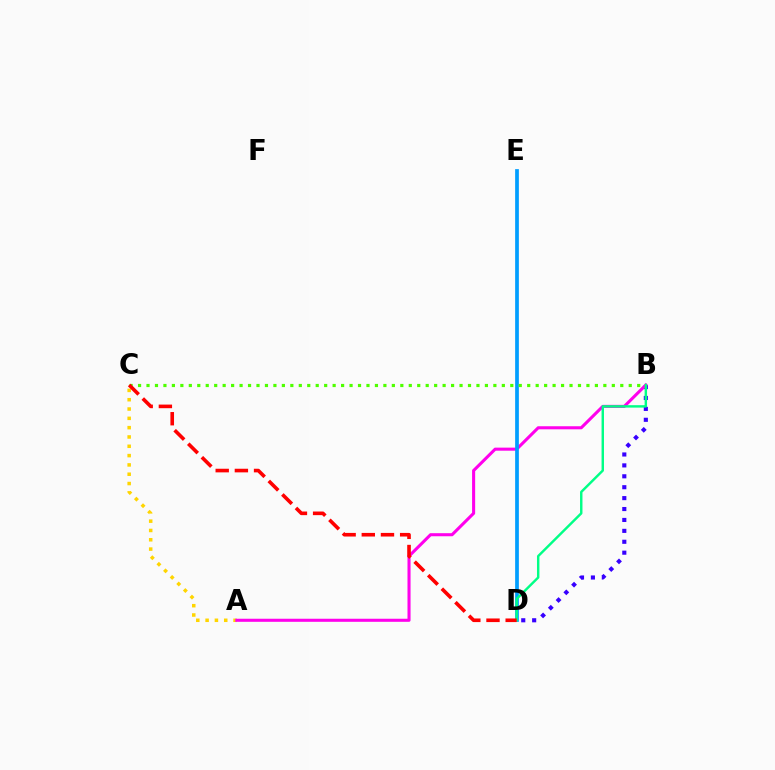{('A', 'C'): [{'color': '#ffd500', 'line_style': 'dotted', 'thickness': 2.53}], ('B', 'D'): [{'color': '#3700ff', 'line_style': 'dotted', 'thickness': 2.96}, {'color': '#00ff86', 'line_style': 'solid', 'thickness': 1.75}], ('A', 'B'): [{'color': '#ff00ed', 'line_style': 'solid', 'thickness': 2.21}], ('D', 'E'): [{'color': '#009eff', 'line_style': 'solid', 'thickness': 2.69}], ('B', 'C'): [{'color': '#4fff00', 'line_style': 'dotted', 'thickness': 2.3}], ('C', 'D'): [{'color': '#ff0000', 'line_style': 'dashed', 'thickness': 2.6}]}